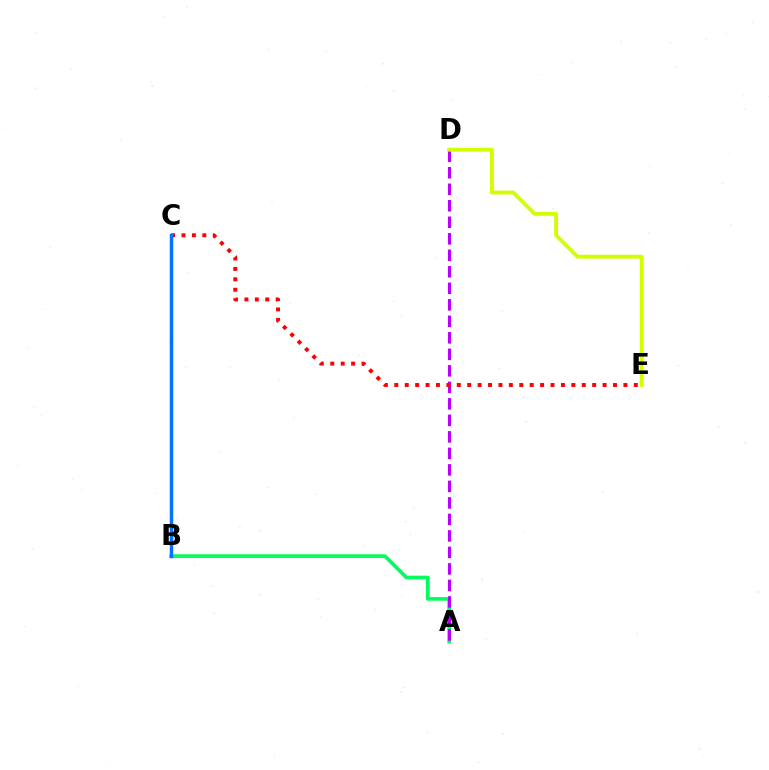{('A', 'B'): [{'color': '#00ff5c', 'line_style': 'solid', 'thickness': 2.63}], ('A', 'D'): [{'color': '#b900ff', 'line_style': 'dashed', 'thickness': 2.24}], ('C', 'E'): [{'color': '#ff0000', 'line_style': 'dotted', 'thickness': 2.83}], ('D', 'E'): [{'color': '#d1ff00', 'line_style': 'solid', 'thickness': 2.78}], ('B', 'C'): [{'color': '#0074ff', 'line_style': 'solid', 'thickness': 2.5}]}